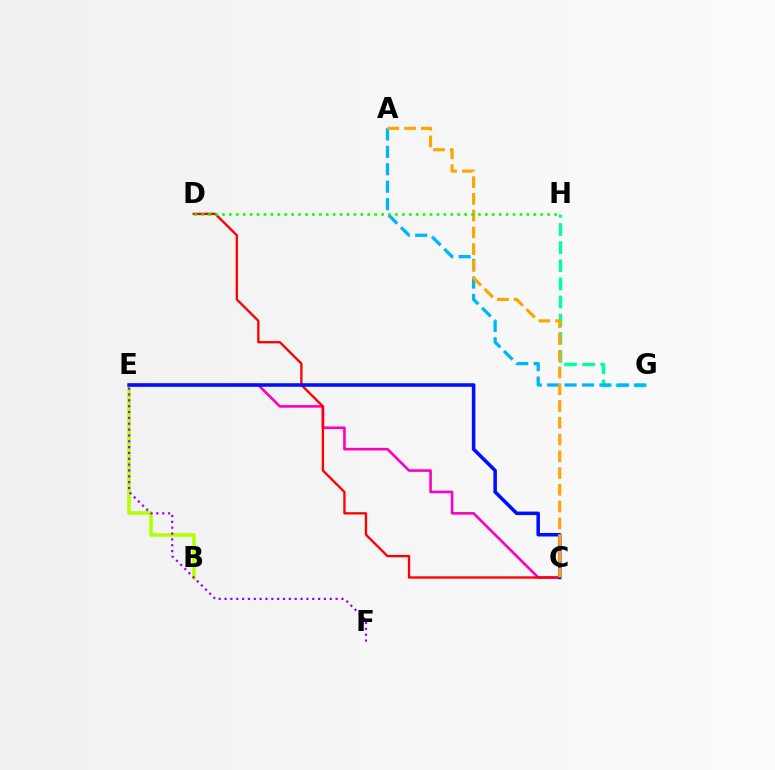{('G', 'H'): [{'color': '#00ff9d', 'line_style': 'dashed', 'thickness': 2.46}], ('B', 'E'): [{'color': '#b3ff00', 'line_style': 'solid', 'thickness': 2.56}], ('C', 'E'): [{'color': '#ff00bd', 'line_style': 'solid', 'thickness': 1.89}, {'color': '#0010ff', 'line_style': 'solid', 'thickness': 2.56}], ('A', 'G'): [{'color': '#00b5ff', 'line_style': 'dashed', 'thickness': 2.37}], ('C', 'D'): [{'color': '#ff0000', 'line_style': 'solid', 'thickness': 1.68}], ('E', 'F'): [{'color': '#9b00ff', 'line_style': 'dotted', 'thickness': 1.59}], ('A', 'C'): [{'color': '#ffa500', 'line_style': 'dashed', 'thickness': 2.28}], ('D', 'H'): [{'color': '#08ff00', 'line_style': 'dotted', 'thickness': 1.88}]}